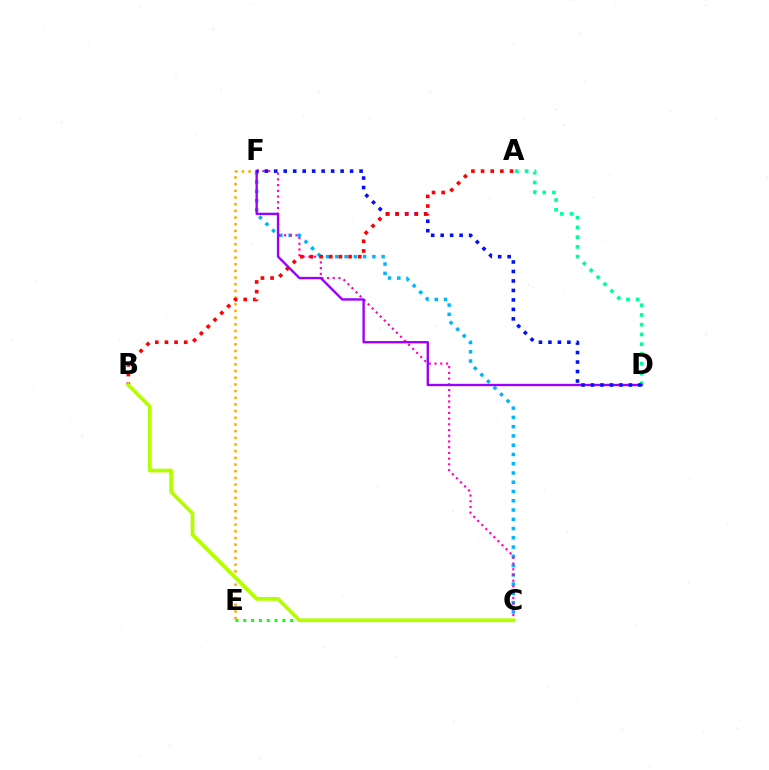{('C', 'F'): [{'color': '#00b5ff', 'line_style': 'dotted', 'thickness': 2.52}, {'color': '#ff00bd', 'line_style': 'dotted', 'thickness': 1.55}], ('E', 'F'): [{'color': '#ffa500', 'line_style': 'dotted', 'thickness': 1.81}], ('A', 'D'): [{'color': '#00ff9d', 'line_style': 'dotted', 'thickness': 2.65}], ('D', 'F'): [{'color': '#9b00ff', 'line_style': 'solid', 'thickness': 1.7}, {'color': '#0010ff', 'line_style': 'dotted', 'thickness': 2.58}], ('C', 'E'): [{'color': '#08ff00', 'line_style': 'dotted', 'thickness': 2.12}], ('A', 'B'): [{'color': '#ff0000', 'line_style': 'dotted', 'thickness': 2.62}], ('B', 'C'): [{'color': '#b3ff00', 'line_style': 'solid', 'thickness': 2.71}]}